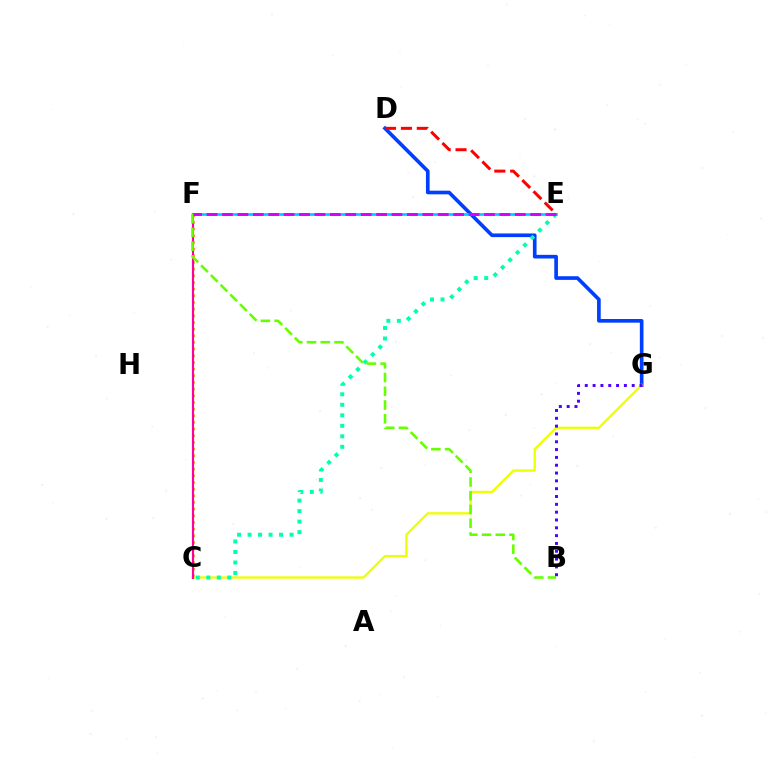{('C', 'F'): [{'color': '#ff8800', 'line_style': 'dotted', 'thickness': 1.81}, {'color': '#00ff27', 'line_style': 'dotted', 'thickness': 1.53}, {'color': '#ff00a0', 'line_style': 'solid', 'thickness': 1.53}], ('D', 'G'): [{'color': '#003fff', 'line_style': 'solid', 'thickness': 2.63}], ('C', 'G'): [{'color': '#eeff00', 'line_style': 'solid', 'thickness': 1.66}], ('C', 'E'): [{'color': '#00ffaf', 'line_style': 'dotted', 'thickness': 2.85}], ('D', 'E'): [{'color': '#ff0000', 'line_style': 'dashed', 'thickness': 2.16}], ('E', 'F'): [{'color': '#00c7ff', 'line_style': 'solid', 'thickness': 1.88}, {'color': '#d600ff', 'line_style': 'dashed', 'thickness': 2.09}], ('B', 'F'): [{'color': '#66ff00', 'line_style': 'dashed', 'thickness': 1.87}], ('B', 'G'): [{'color': '#4f00ff', 'line_style': 'dotted', 'thickness': 2.13}]}